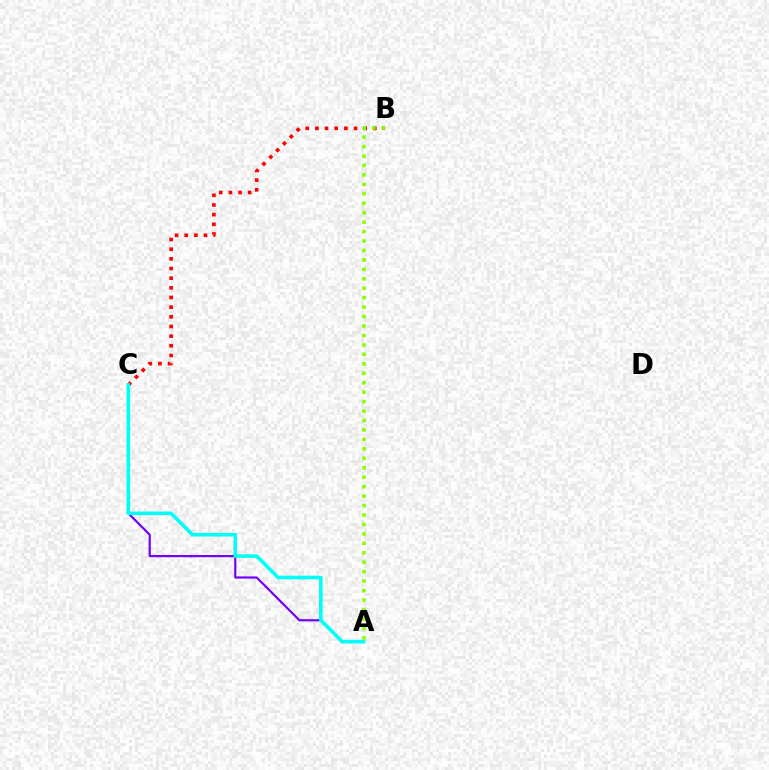{('A', 'C'): [{'color': '#7200ff', 'line_style': 'solid', 'thickness': 1.56}, {'color': '#00fff6', 'line_style': 'solid', 'thickness': 2.6}], ('B', 'C'): [{'color': '#ff0000', 'line_style': 'dotted', 'thickness': 2.63}], ('A', 'B'): [{'color': '#84ff00', 'line_style': 'dotted', 'thickness': 2.57}]}